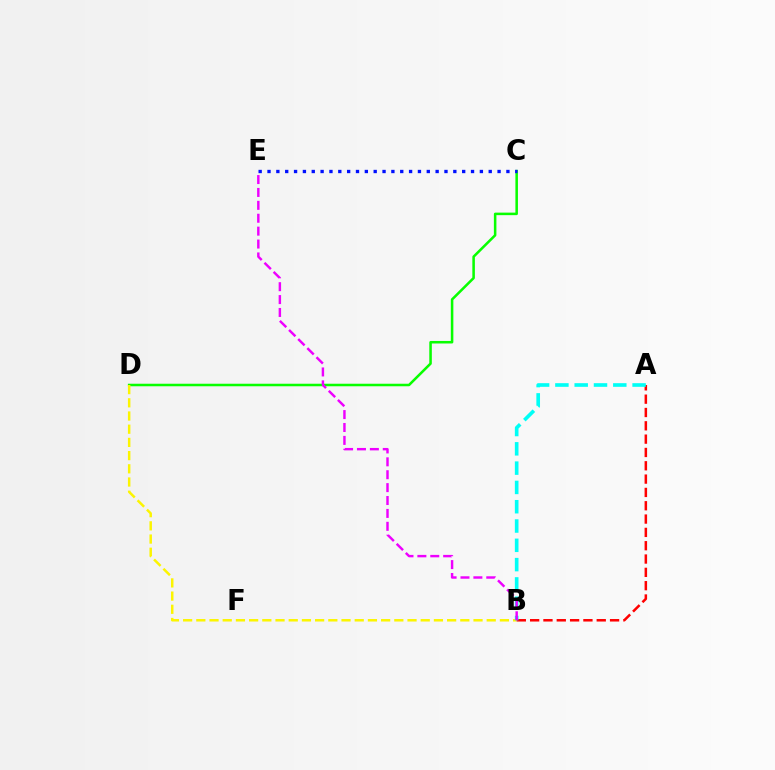{('C', 'D'): [{'color': '#08ff00', 'line_style': 'solid', 'thickness': 1.83}], ('B', 'D'): [{'color': '#fcf500', 'line_style': 'dashed', 'thickness': 1.79}], ('C', 'E'): [{'color': '#0010ff', 'line_style': 'dotted', 'thickness': 2.4}], ('A', 'B'): [{'color': '#ff0000', 'line_style': 'dashed', 'thickness': 1.81}, {'color': '#00fff6', 'line_style': 'dashed', 'thickness': 2.62}], ('B', 'E'): [{'color': '#ee00ff', 'line_style': 'dashed', 'thickness': 1.75}]}